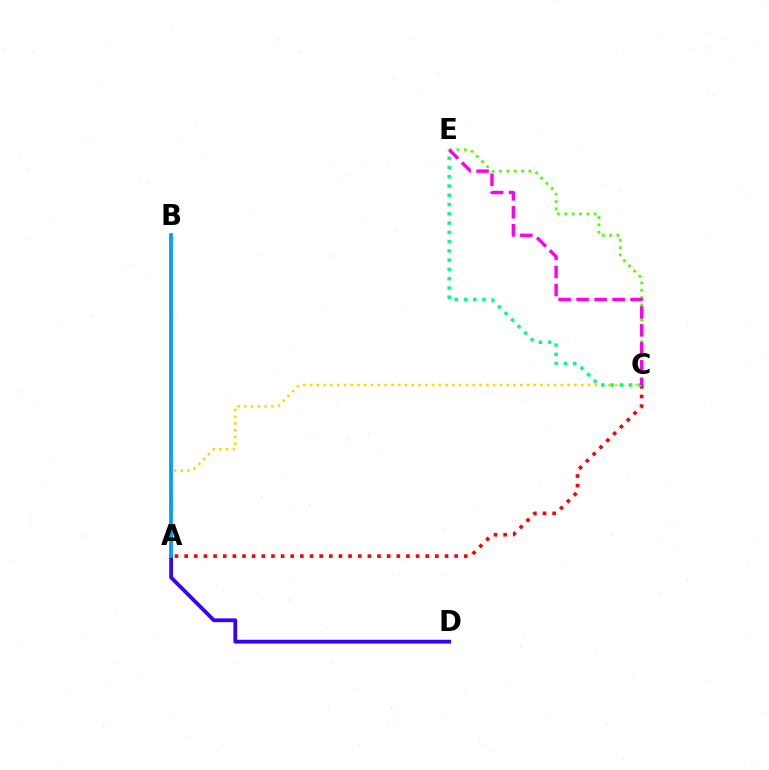{('A', 'C'): [{'color': '#ffd500', 'line_style': 'dotted', 'thickness': 1.84}, {'color': '#ff0000', 'line_style': 'dotted', 'thickness': 2.62}], ('C', 'E'): [{'color': '#4fff00', 'line_style': 'dotted', 'thickness': 2.0}, {'color': '#00ff86', 'line_style': 'dotted', 'thickness': 2.52}, {'color': '#ff00ed', 'line_style': 'dashed', 'thickness': 2.44}], ('A', 'D'): [{'color': '#3700ff', 'line_style': 'solid', 'thickness': 2.73}], ('A', 'B'): [{'color': '#009eff', 'line_style': 'solid', 'thickness': 2.72}]}